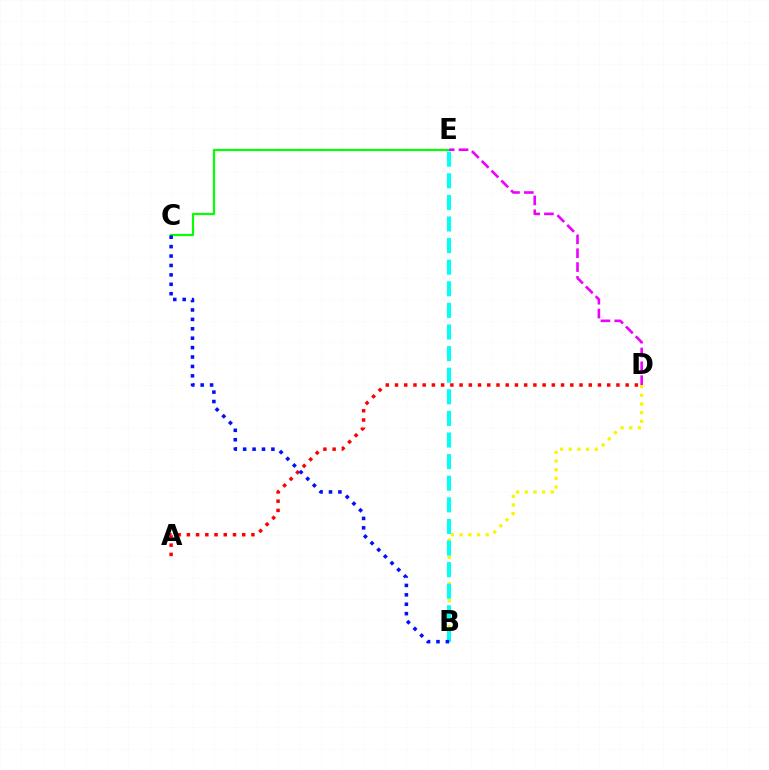{('C', 'E'): [{'color': '#08ff00', 'line_style': 'solid', 'thickness': 1.58}], ('A', 'D'): [{'color': '#ff0000', 'line_style': 'dotted', 'thickness': 2.51}], ('B', 'D'): [{'color': '#fcf500', 'line_style': 'dotted', 'thickness': 2.36}], ('B', 'E'): [{'color': '#00fff6', 'line_style': 'dashed', 'thickness': 2.93}], ('B', 'C'): [{'color': '#0010ff', 'line_style': 'dotted', 'thickness': 2.56}], ('D', 'E'): [{'color': '#ee00ff', 'line_style': 'dashed', 'thickness': 1.88}]}